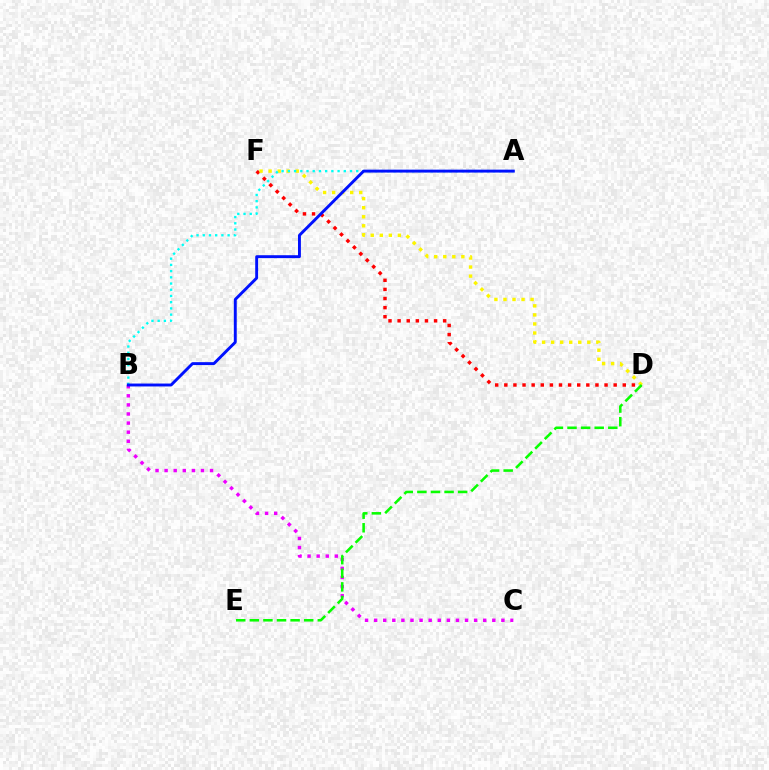{('D', 'F'): [{'color': '#ff0000', 'line_style': 'dotted', 'thickness': 2.48}, {'color': '#fcf500', 'line_style': 'dotted', 'thickness': 2.46}], ('B', 'C'): [{'color': '#ee00ff', 'line_style': 'dotted', 'thickness': 2.47}], ('D', 'E'): [{'color': '#08ff00', 'line_style': 'dashed', 'thickness': 1.85}], ('A', 'B'): [{'color': '#00fff6', 'line_style': 'dotted', 'thickness': 1.69}, {'color': '#0010ff', 'line_style': 'solid', 'thickness': 2.1}]}